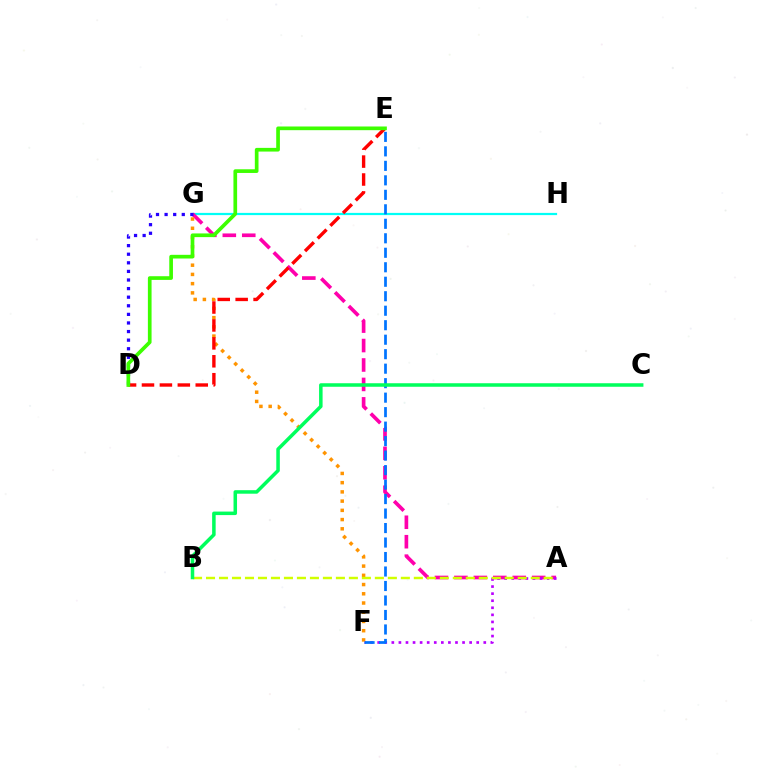{('G', 'H'): [{'color': '#00fff6', 'line_style': 'solid', 'thickness': 1.6}], ('A', 'G'): [{'color': '#ff00ac', 'line_style': 'dashed', 'thickness': 2.64}], ('D', 'G'): [{'color': '#2500ff', 'line_style': 'dotted', 'thickness': 2.33}], ('A', 'F'): [{'color': '#b900ff', 'line_style': 'dotted', 'thickness': 1.92}], ('F', 'G'): [{'color': '#ff9400', 'line_style': 'dotted', 'thickness': 2.51}], ('E', 'F'): [{'color': '#0074ff', 'line_style': 'dashed', 'thickness': 1.97}], ('A', 'B'): [{'color': '#d1ff00', 'line_style': 'dashed', 'thickness': 1.76}], ('D', 'E'): [{'color': '#ff0000', 'line_style': 'dashed', 'thickness': 2.43}, {'color': '#3dff00', 'line_style': 'solid', 'thickness': 2.65}], ('B', 'C'): [{'color': '#00ff5c', 'line_style': 'solid', 'thickness': 2.53}]}